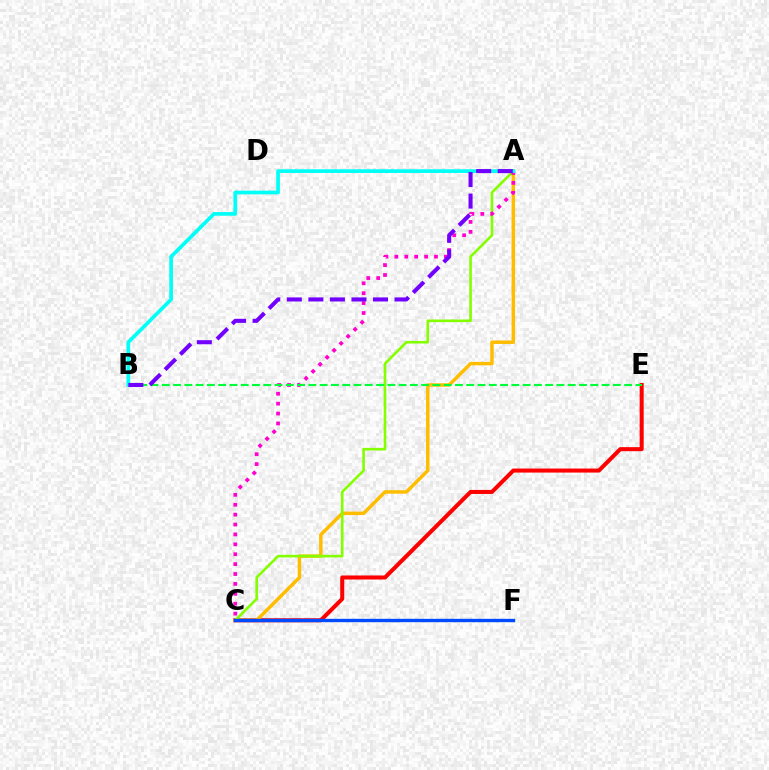{('C', 'E'): [{'color': '#ff0000', 'line_style': 'solid', 'thickness': 2.9}], ('A', 'C'): [{'color': '#ffbd00', 'line_style': 'solid', 'thickness': 2.51}, {'color': '#84ff00', 'line_style': 'solid', 'thickness': 1.89}, {'color': '#ff00cf', 'line_style': 'dotted', 'thickness': 2.69}], ('C', 'F'): [{'color': '#004bff', 'line_style': 'solid', 'thickness': 2.42}], ('B', 'E'): [{'color': '#00ff39', 'line_style': 'dashed', 'thickness': 1.53}], ('A', 'B'): [{'color': '#00fff6', 'line_style': 'solid', 'thickness': 2.66}, {'color': '#7200ff', 'line_style': 'dashed', 'thickness': 2.93}]}